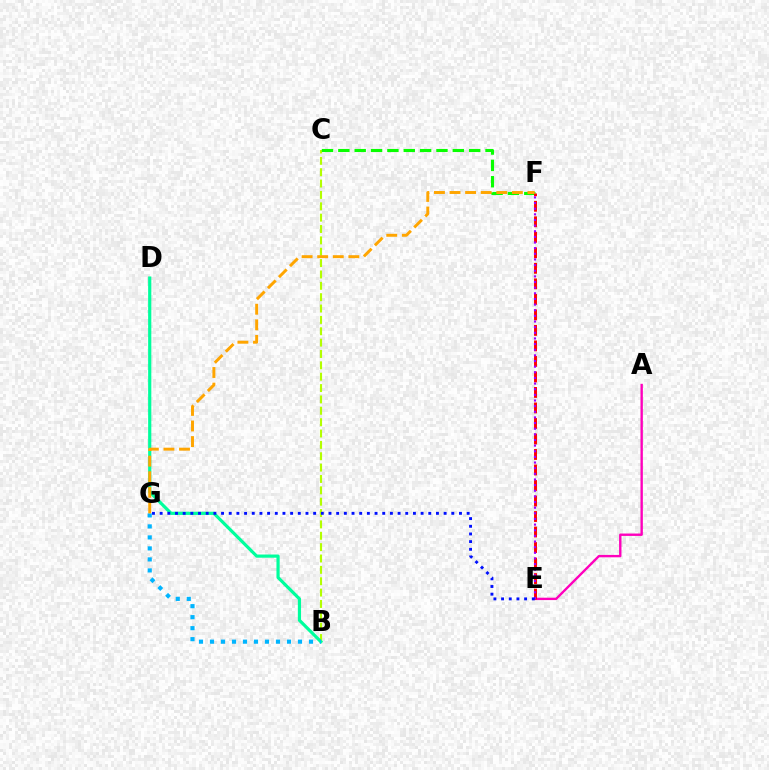{('A', 'E'): [{'color': '#ff00bd', 'line_style': 'solid', 'thickness': 1.71}], ('B', 'C'): [{'color': '#b3ff00', 'line_style': 'dashed', 'thickness': 1.54}], ('C', 'F'): [{'color': '#08ff00', 'line_style': 'dashed', 'thickness': 2.22}], ('E', 'F'): [{'color': '#ff0000', 'line_style': 'dashed', 'thickness': 2.11}, {'color': '#9b00ff', 'line_style': 'dotted', 'thickness': 1.53}], ('B', 'D'): [{'color': '#00ff9d', 'line_style': 'solid', 'thickness': 2.3}], ('B', 'G'): [{'color': '#00b5ff', 'line_style': 'dotted', 'thickness': 2.99}], ('F', 'G'): [{'color': '#ffa500', 'line_style': 'dashed', 'thickness': 2.12}], ('E', 'G'): [{'color': '#0010ff', 'line_style': 'dotted', 'thickness': 2.09}]}